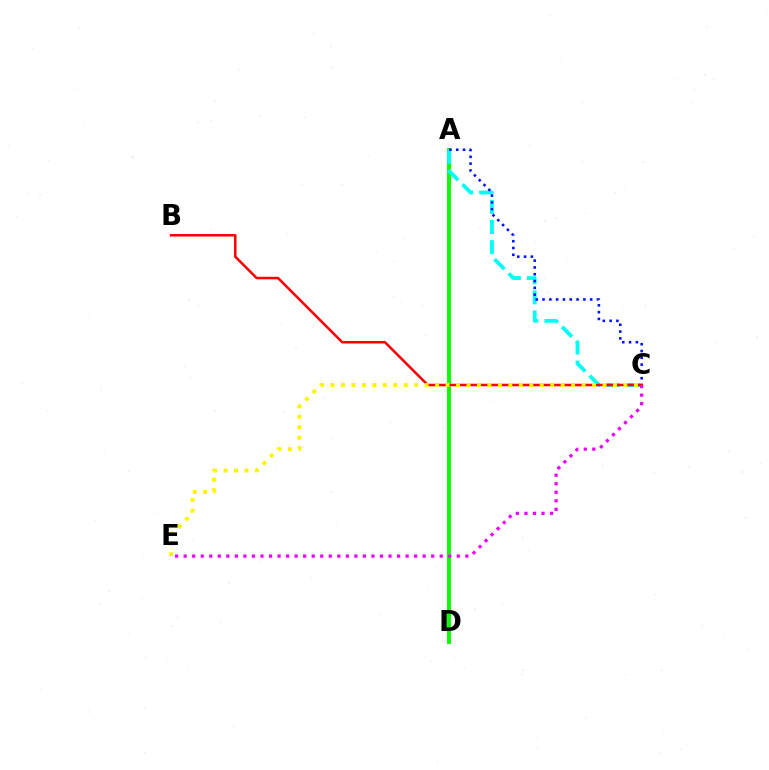{('A', 'D'): [{'color': '#08ff00', 'line_style': 'solid', 'thickness': 2.83}], ('A', 'C'): [{'color': '#00fff6', 'line_style': 'dashed', 'thickness': 2.73}, {'color': '#0010ff', 'line_style': 'dotted', 'thickness': 1.85}], ('B', 'C'): [{'color': '#ff0000', 'line_style': 'solid', 'thickness': 1.82}], ('C', 'E'): [{'color': '#fcf500', 'line_style': 'dotted', 'thickness': 2.84}, {'color': '#ee00ff', 'line_style': 'dotted', 'thickness': 2.32}]}